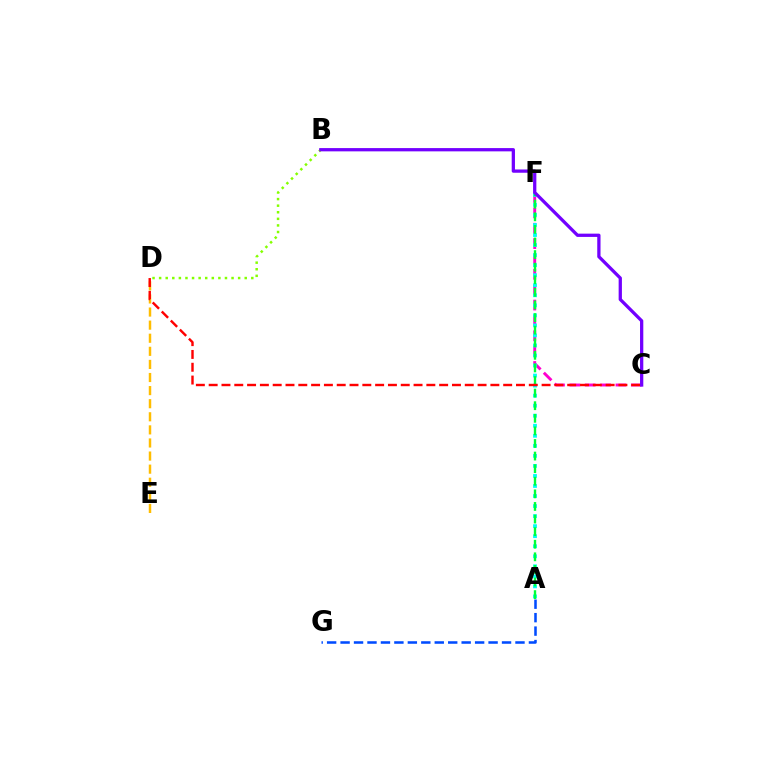{('D', 'E'): [{'color': '#ffbd00', 'line_style': 'dashed', 'thickness': 1.78}], ('B', 'D'): [{'color': '#84ff00', 'line_style': 'dotted', 'thickness': 1.79}], ('A', 'G'): [{'color': '#004bff', 'line_style': 'dashed', 'thickness': 1.83}], ('C', 'F'): [{'color': '#ff00cf', 'line_style': 'dashed', 'thickness': 2.09}], ('A', 'F'): [{'color': '#00fff6', 'line_style': 'dotted', 'thickness': 2.73}, {'color': '#00ff39', 'line_style': 'dashed', 'thickness': 1.71}], ('C', 'D'): [{'color': '#ff0000', 'line_style': 'dashed', 'thickness': 1.74}], ('B', 'C'): [{'color': '#7200ff', 'line_style': 'solid', 'thickness': 2.35}]}